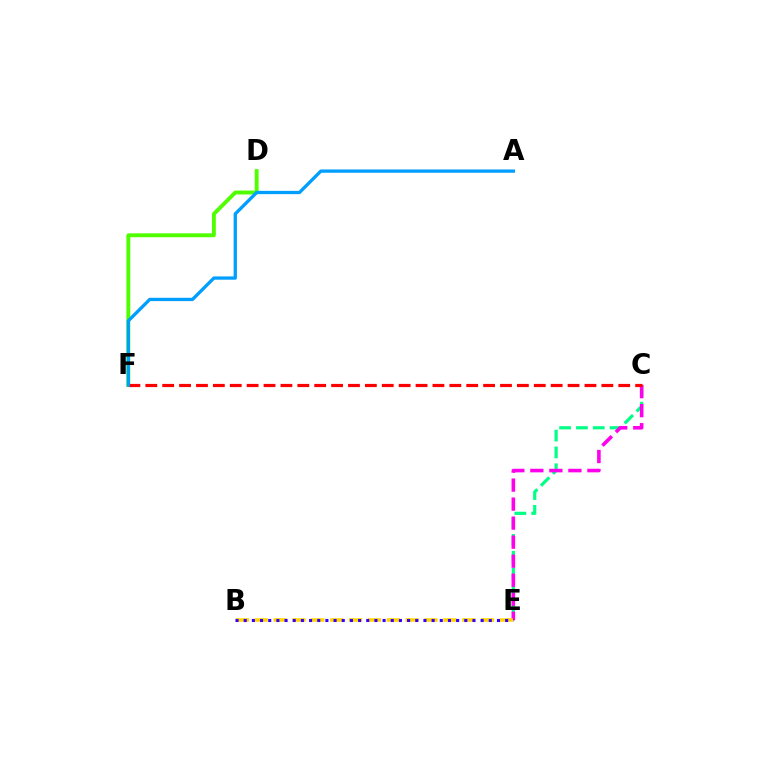{('D', 'F'): [{'color': '#4fff00', 'line_style': 'solid', 'thickness': 2.8}], ('C', 'E'): [{'color': '#00ff86', 'line_style': 'dashed', 'thickness': 2.29}, {'color': '#ff00ed', 'line_style': 'dashed', 'thickness': 2.58}], ('B', 'E'): [{'color': '#ffd500', 'line_style': 'dashed', 'thickness': 2.56}, {'color': '#3700ff', 'line_style': 'dotted', 'thickness': 2.22}], ('C', 'F'): [{'color': '#ff0000', 'line_style': 'dashed', 'thickness': 2.29}], ('A', 'F'): [{'color': '#009eff', 'line_style': 'solid', 'thickness': 2.37}]}